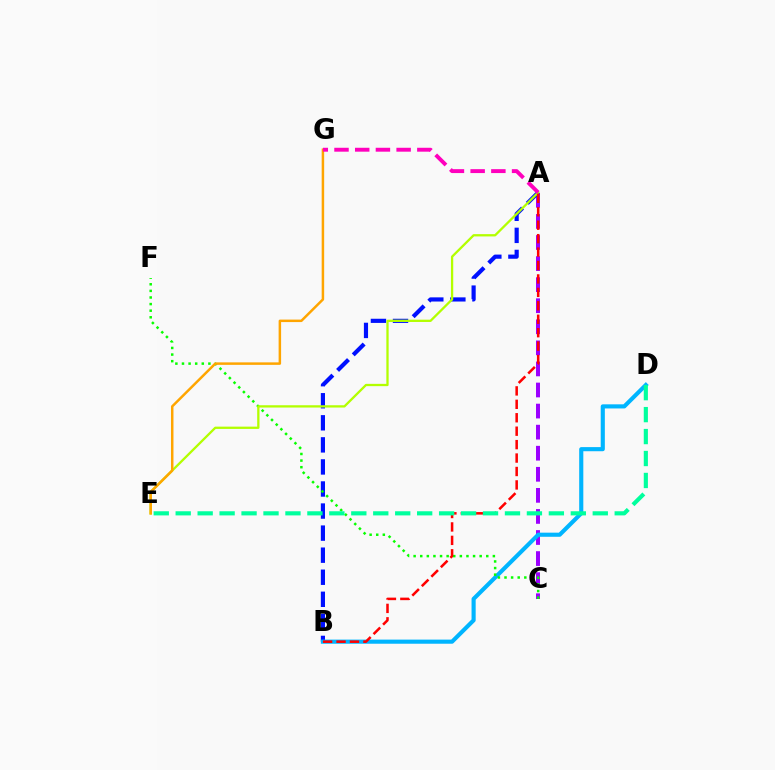{('A', 'C'): [{'color': '#9b00ff', 'line_style': 'dashed', 'thickness': 2.86}], ('A', 'B'): [{'color': '#0010ff', 'line_style': 'dashed', 'thickness': 3.0}, {'color': '#ff0000', 'line_style': 'dashed', 'thickness': 1.82}], ('B', 'D'): [{'color': '#00b5ff', 'line_style': 'solid', 'thickness': 2.97}], ('C', 'F'): [{'color': '#08ff00', 'line_style': 'dotted', 'thickness': 1.79}], ('A', 'E'): [{'color': '#b3ff00', 'line_style': 'solid', 'thickness': 1.65}], ('E', 'G'): [{'color': '#ffa500', 'line_style': 'solid', 'thickness': 1.79}], ('D', 'E'): [{'color': '#00ff9d', 'line_style': 'dashed', 'thickness': 2.98}], ('A', 'G'): [{'color': '#ff00bd', 'line_style': 'dashed', 'thickness': 2.81}]}